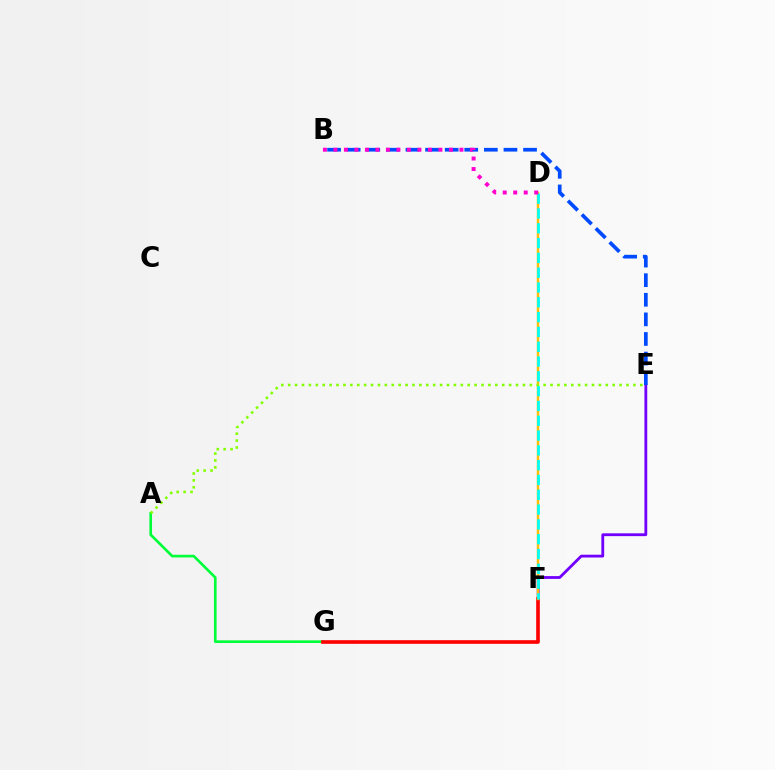{('E', 'F'): [{'color': '#7200ff', 'line_style': 'solid', 'thickness': 2.02}], ('A', 'G'): [{'color': '#00ff39', 'line_style': 'solid', 'thickness': 1.91}], ('F', 'G'): [{'color': '#ff0000', 'line_style': 'solid', 'thickness': 2.62}], ('D', 'F'): [{'color': '#ffbd00', 'line_style': 'solid', 'thickness': 1.76}, {'color': '#00fff6', 'line_style': 'dashed', 'thickness': 2.01}], ('A', 'E'): [{'color': '#84ff00', 'line_style': 'dotted', 'thickness': 1.88}], ('B', 'E'): [{'color': '#004bff', 'line_style': 'dashed', 'thickness': 2.66}], ('B', 'D'): [{'color': '#ff00cf', 'line_style': 'dotted', 'thickness': 2.85}]}